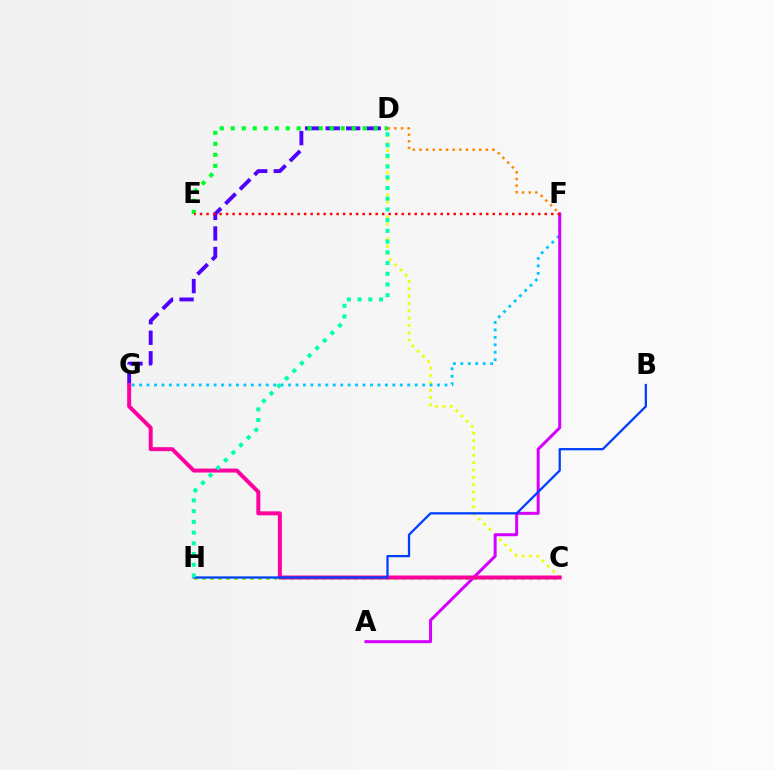{('C', 'D'): [{'color': '#eeff00', 'line_style': 'dotted', 'thickness': 2.0}], ('C', 'H'): [{'color': '#66ff00', 'line_style': 'dotted', 'thickness': 2.17}], ('D', 'G'): [{'color': '#4f00ff', 'line_style': 'dashed', 'thickness': 2.79}], ('F', 'G'): [{'color': '#00c7ff', 'line_style': 'dotted', 'thickness': 2.02}], ('A', 'F'): [{'color': '#d600ff', 'line_style': 'solid', 'thickness': 2.17}], ('D', 'F'): [{'color': '#ff8800', 'line_style': 'dotted', 'thickness': 1.8}], ('C', 'G'): [{'color': '#ff00a0', 'line_style': 'solid', 'thickness': 2.87}], ('B', 'H'): [{'color': '#003fff', 'line_style': 'solid', 'thickness': 1.64}], ('D', 'E'): [{'color': '#00ff27', 'line_style': 'dotted', 'thickness': 2.99}], ('D', 'H'): [{'color': '#00ffaf', 'line_style': 'dotted', 'thickness': 2.91}], ('E', 'F'): [{'color': '#ff0000', 'line_style': 'dotted', 'thickness': 1.77}]}